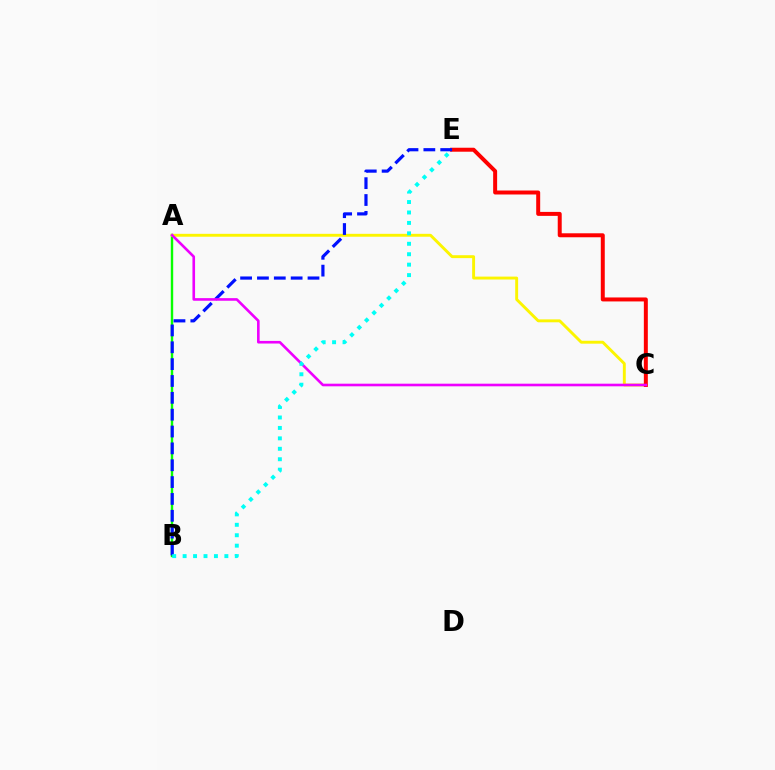{('A', 'B'): [{'color': '#08ff00', 'line_style': 'solid', 'thickness': 1.74}], ('A', 'C'): [{'color': '#fcf500', 'line_style': 'solid', 'thickness': 2.09}, {'color': '#ee00ff', 'line_style': 'solid', 'thickness': 1.88}], ('C', 'E'): [{'color': '#ff0000', 'line_style': 'solid', 'thickness': 2.86}], ('B', 'E'): [{'color': '#0010ff', 'line_style': 'dashed', 'thickness': 2.29}, {'color': '#00fff6', 'line_style': 'dotted', 'thickness': 2.84}]}